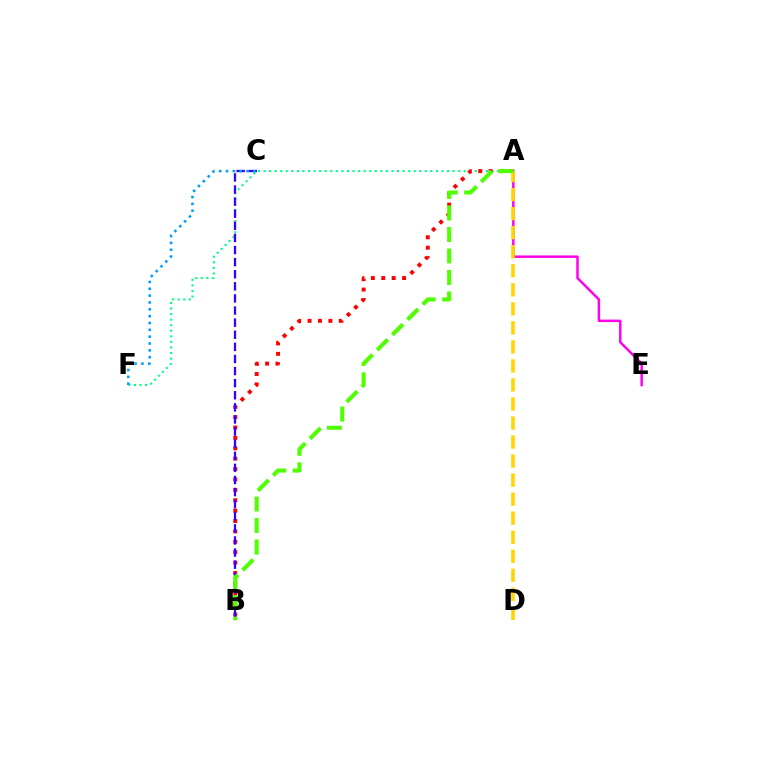{('A', 'F'): [{'color': '#00ff86', 'line_style': 'dotted', 'thickness': 1.51}], ('A', 'E'): [{'color': '#ff00ed', 'line_style': 'solid', 'thickness': 1.78}], ('A', 'B'): [{'color': '#ff0000', 'line_style': 'dotted', 'thickness': 2.82}, {'color': '#4fff00', 'line_style': 'dashed', 'thickness': 2.92}], ('B', 'C'): [{'color': '#3700ff', 'line_style': 'dashed', 'thickness': 1.64}], ('A', 'D'): [{'color': '#ffd500', 'line_style': 'dashed', 'thickness': 2.59}], ('C', 'F'): [{'color': '#009eff', 'line_style': 'dotted', 'thickness': 1.86}]}